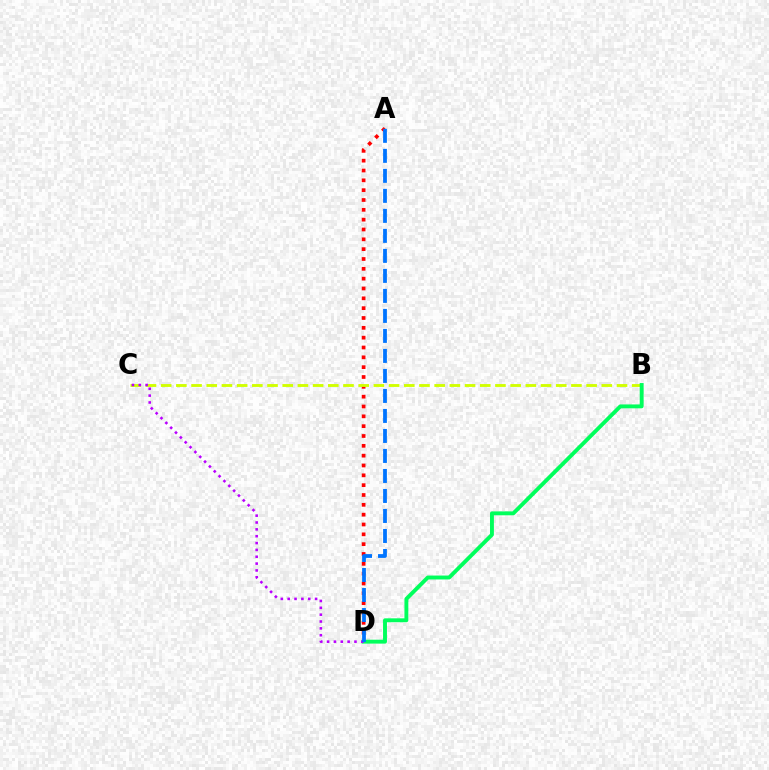{('A', 'D'): [{'color': '#ff0000', 'line_style': 'dotted', 'thickness': 2.67}, {'color': '#0074ff', 'line_style': 'dashed', 'thickness': 2.72}], ('B', 'C'): [{'color': '#d1ff00', 'line_style': 'dashed', 'thickness': 2.06}], ('B', 'D'): [{'color': '#00ff5c', 'line_style': 'solid', 'thickness': 2.81}], ('C', 'D'): [{'color': '#b900ff', 'line_style': 'dotted', 'thickness': 1.86}]}